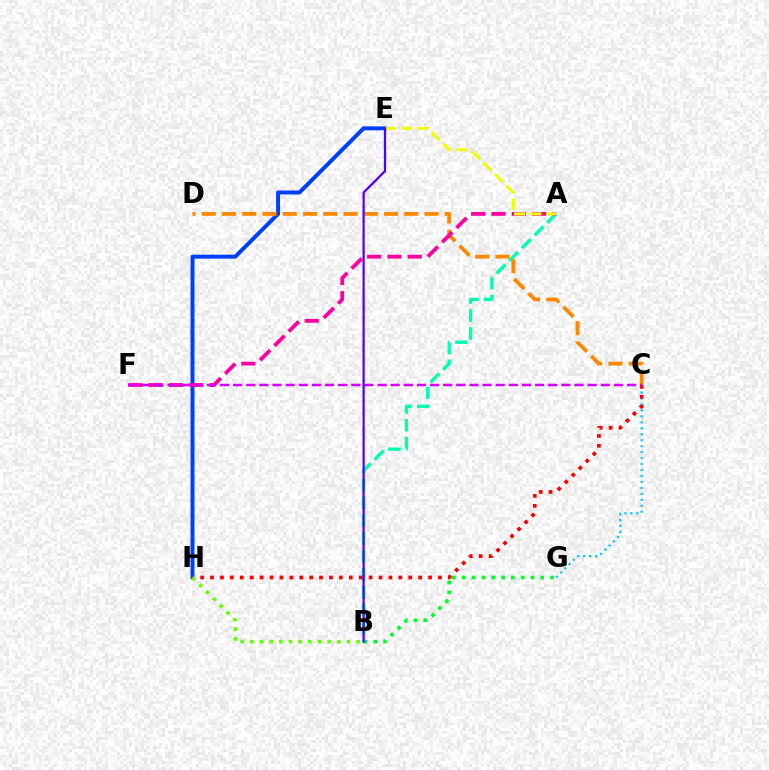{('E', 'H'): [{'color': '#003fff', 'line_style': 'solid', 'thickness': 2.85}], ('B', 'G'): [{'color': '#00ff27', 'line_style': 'dotted', 'thickness': 2.67}], ('C', 'G'): [{'color': '#00c7ff', 'line_style': 'dotted', 'thickness': 1.62}], ('A', 'B'): [{'color': '#00ffaf', 'line_style': 'dashed', 'thickness': 2.44}], ('C', 'H'): [{'color': '#ff0000', 'line_style': 'dotted', 'thickness': 2.69}], ('C', 'D'): [{'color': '#ff8800', 'line_style': 'dashed', 'thickness': 2.75}], ('A', 'F'): [{'color': '#ff00a0', 'line_style': 'dashed', 'thickness': 2.76}], ('A', 'E'): [{'color': '#eeff00', 'line_style': 'dashed', 'thickness': 2.19}], ('B', 'H'): [{'color': '#66ff00', 'line_style': 'dotted', 'thickness': 2.62}], ('C', 'F'): [{'color': '#d600ff', 'line_style': 'dashed', 'thickness': 1.78}], ('B', 'E'): [{'color': '#4f00ff', 'line_style': 'solid', 'thickness': 1.61}]}